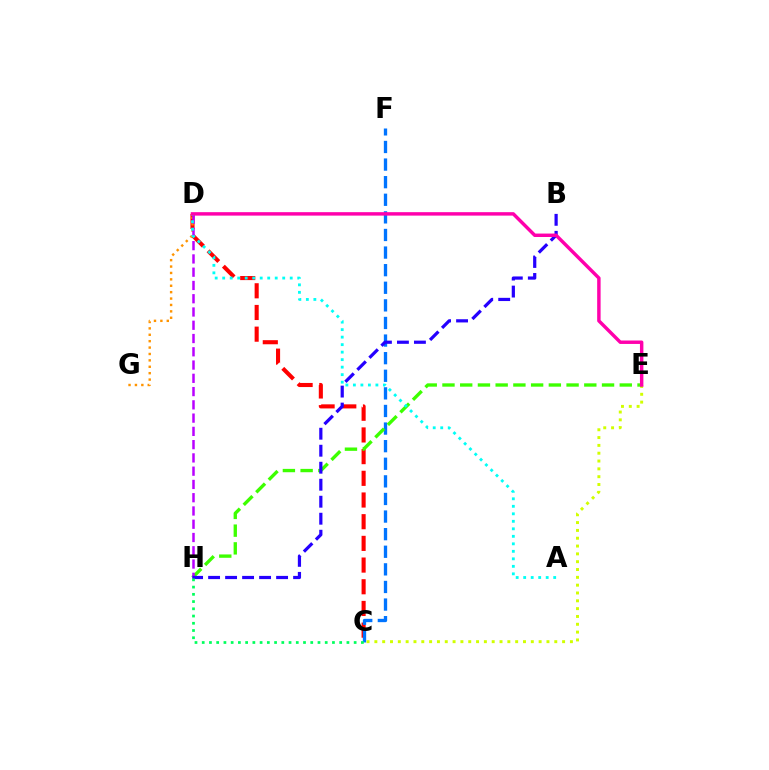{('C', 'D'): [{'color': '#ff0000', 'line_style': 'dashed', 'thickness': 2.95}], ('C', 'F'): [{'color': '#0074ff', 'line_style': 'dashed', 'thickness': 2.39}], ('C', 'E'): [{'color': '#d1ff00', 'line_style': 'dotted', 'thickness': 2.13}], ('E', 'H'): [{'color': '#3dff00', 'line_style': 'dashed', 'thickness': 2.41}], ('D', 'G'): [{'color': '#ff9400', 'line_style': 'dotted', 'thickness': 1.74}], ('D', 'H'): [{'color': '#b900ff', 'line_style': 'dashed', 'thickness': 1.8}], ('B', 'H'): [{'color': '#2500ff', 'line_style': 'dashed', 'thickness': 2.31}], ('C', 'H'): [{'color': '#00ff5c', 'line_style': 'dotted', 'thickness': 1.97}], ('A', 'D'): [{'color': '#00fff6', 'line_style': 'dotted', 'thickness': 2.04}], ('D', 'E'): [{'color': '#ff00ac', 'line_style': 'solid', 'thickness': 2.48}]}